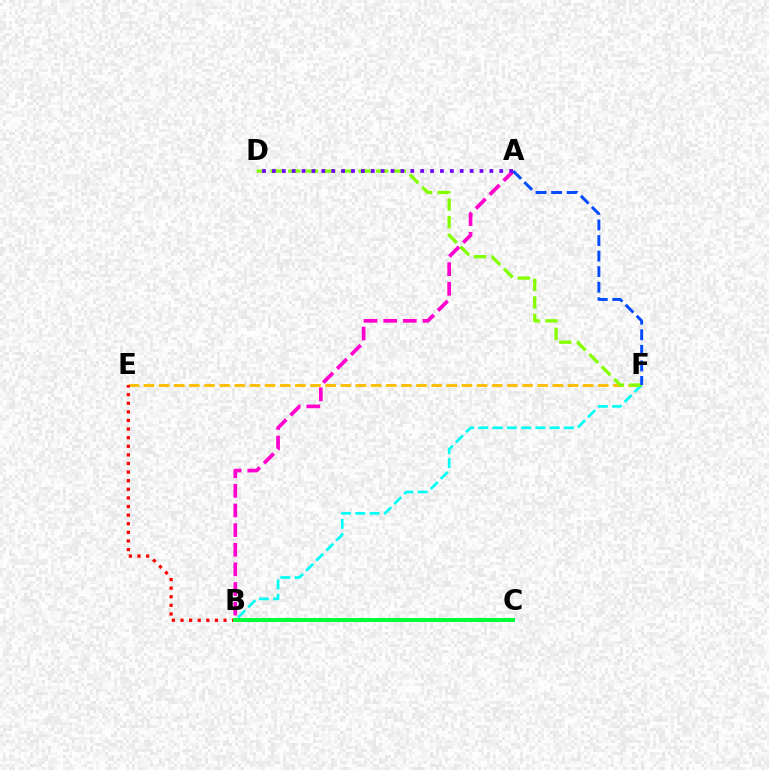{('E', 'F'): [{'color': '#ffbd00', 'line_style': 'dashed', 'thickness': 2.06}], ('B', 'F'): [{'color': '#00fff6', 'line_style': 'dashed', 'thickness': 1.94}], ('A', 'B'): [{'color': '#ff00cf', 'line_style': 'dashed', 'thickness': 2.67}], ('D', 'F'): [{'color': '#84ff00', 'line_style': 'dashed', 'thickness': 2.39}], ('A', 'D'): [{'color': '#7200ff', 'line_style': 'dotted', 'thickness': 2.69}], ('B', 'E'): [{'color': '#ff0000', 'line_style': 'dotted', 'thickness': 2.34}], ('B', 'C'): [{'color': '#00ff39', 'line_style': 'solid', 'thickness': 2.85}], ('A', 'F'): [{'color': '#004bff', 'line_style': 'dashed', 'thickness': 2.11}]}